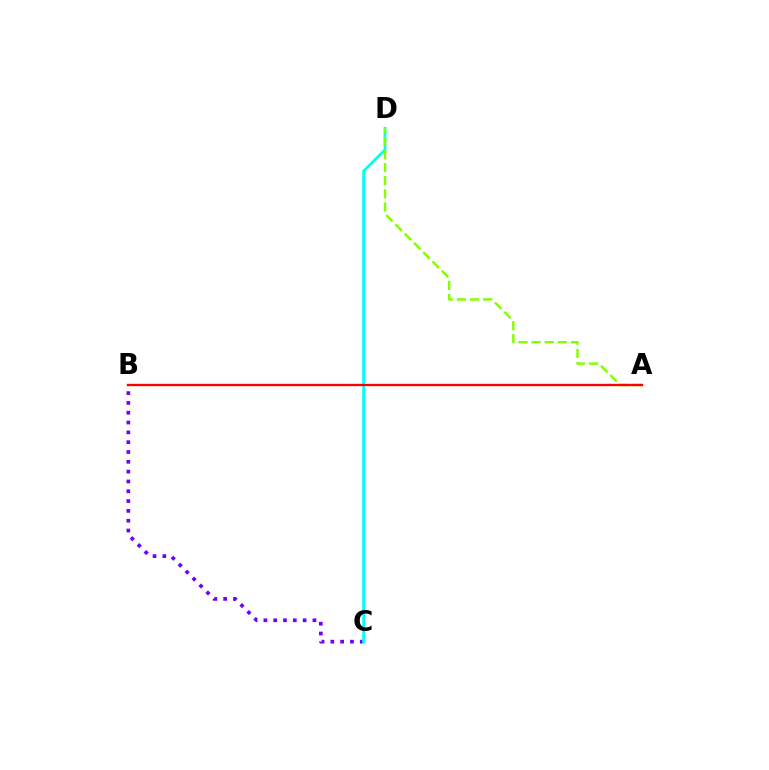{('B', 'C'): [{'color': '#7200ff', 'line_style': 'dotted', 'thickness': 2.67}], ('C', 'D'): [{'color': '#00fff6', 'line_style': 'solid', 'thickness': 1.98}], ('A', 'D'): [{'color': '#84ff00', 'line_style': 'dashed', 'thickness': 1.78}], ('A', 'B'): [{'color': '#ff0000', 'line_style': 'solid', 'thickness': 1.7}]}